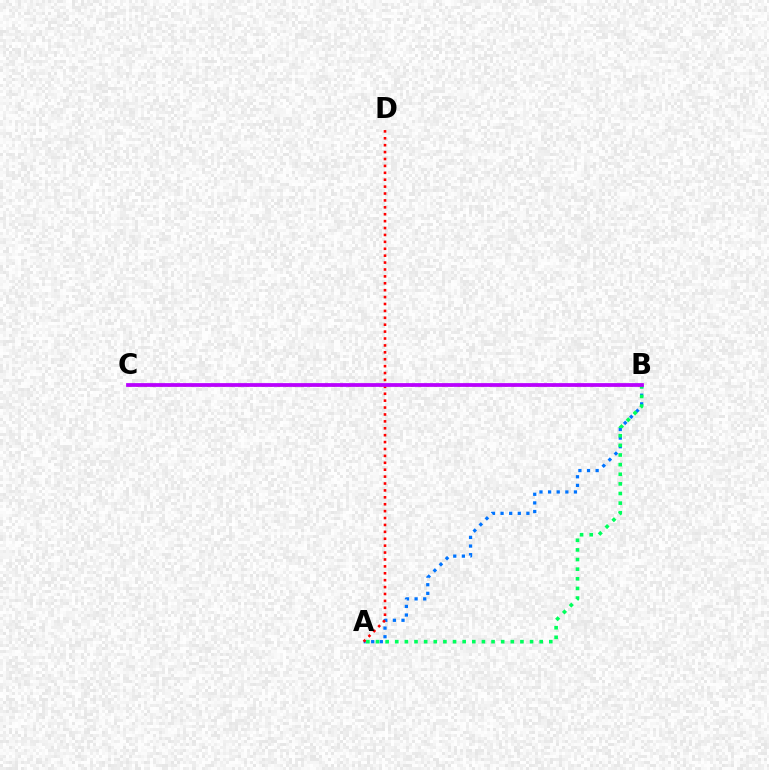{('B', 'C'): [{'color': '#d1ff00', 'line_style': 'dotted', 'thickness': 2.13}, {'color': '#b900ff', 'line_style': 'solid', 'thickness': 2.71}], ('A', 'B'): [{'color': '#0074ff', 'line_style': 'dotted', 'thickness': 2.34}, {'color': '#00ff5c', 'line_style': 'dotted', 'thickness': 2.62}], ('A', 'D'): [{'color': '#ff0000', 'line_style': 'dotted', 'thickness': 1.88}]}